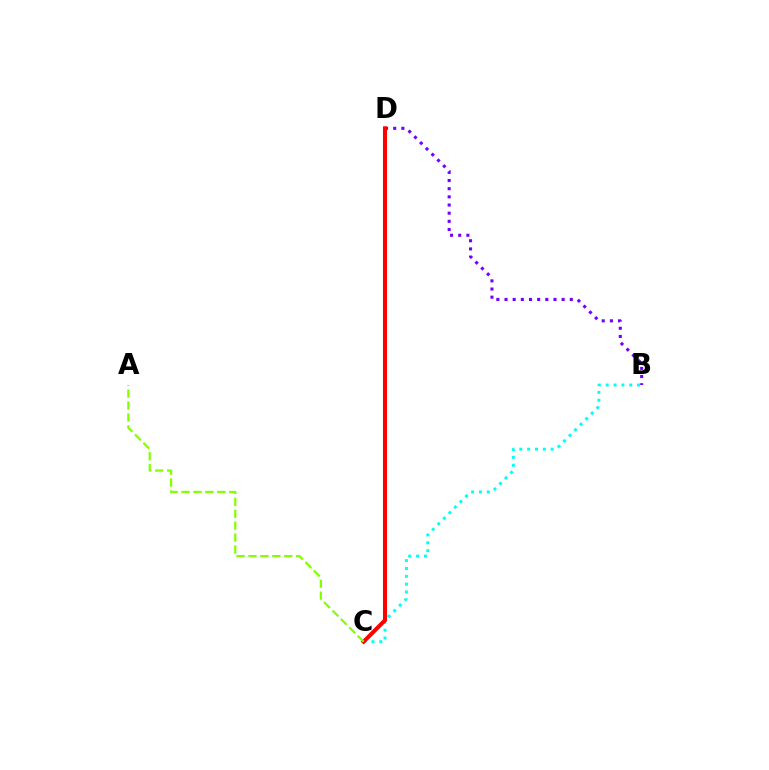{('B', 'C'): [{'color': '#00fff6', 'line_style': 'dotted', 'thickness': 2.13}], ('B', 'D'): [{'color': '#7200ff', 'line_style': 'dotted', 'thickness': 2.22}], ('C', 'D'): [{'color': '#ff0000', 'line_style': 'solid', 'thickness': 2.91}], ('A', 'C'): [{'color': '#84ff00', 'line_style': 'dashed', 'thickness': 1.62}]}